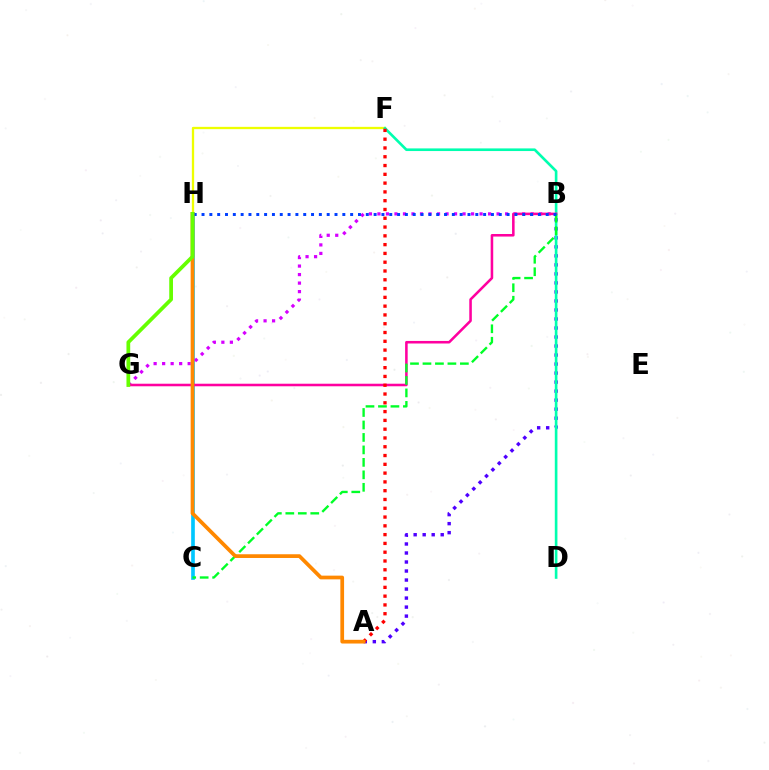{('C', 'H'): [{'color': '#00c7ff', 'line_style': 'solid', 'thickness': 2.63}], ('B', 'G'): [{'color': '#d600ff', 'line_style': 'dotted', 'thickness': 2.31}, {'color': '#ff00a0', 'line_style': 'solid', 'thickness': 1.84}], ('A', 'B'): [{'color': '#4f00ff', 'line_style': 'dotted', 'thickness': 2.45}], ('F', 'H'): [{'color': '#eeff00', 'line_style': 'solid', 'thickness': 1.66}], ('D', 'F'): [{'color': '#00ffaf', 'line_style': 'solid', 'thickness': 1.9}], ('A', 'F'): [{'color': '#ff0000', 'line_style': 'dotted', 'thickness': 2.39}], ('B', 'C'): [{'color': '#00ff27', 'line_style': 'dashed', 'thickness': 1.69}], ('B', 'H'): [{'color': '#003fff', 'line_style': 'dotted', 'thickness': 2.13}], ('A', 'H'): [{'color': '#ff8800', 'line_style': 'solid', 'thickness': 2.68}], ('G', 'H'): [{'color': '#66ff00', 'line_style': 'solid', 'thickness': 2.69}]}